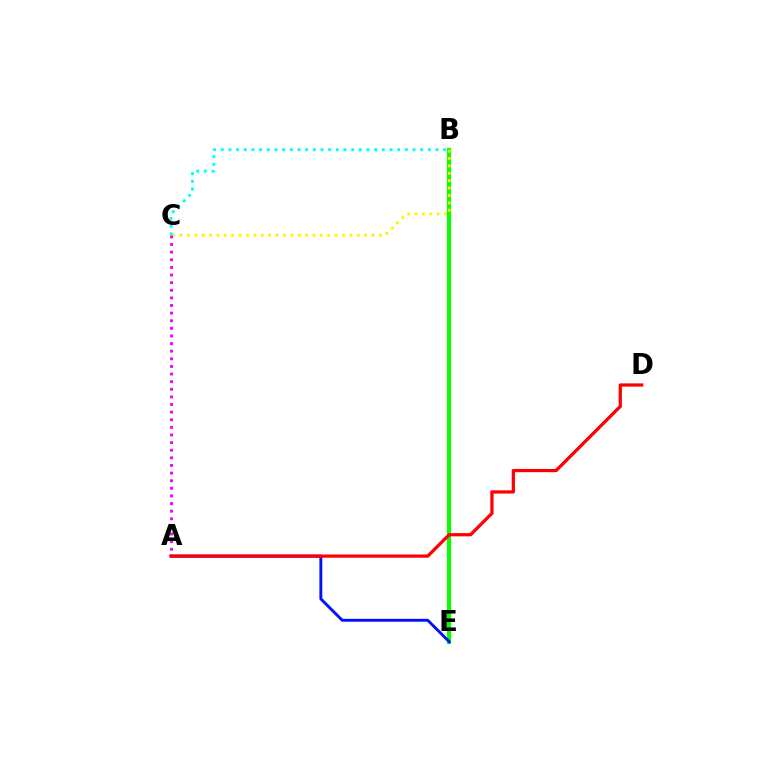{('B', 'E'): [{'color': '#08ff00', 'line_style': 'solid', 'thickness': 2.99}], ('B', 'C'): [{'color': '#fcf500', 'line_style': 'dotted', 'thickness': 2.01}, {'color': '#00fff6', 'line_style': 'dotted', 'thickness': 2.08}], ('A', 'E'): [{'color': '#0010ff', 'line_style': 'solid', 'thickness': 2.09}], ('A', 'C'): [{'color': '#ee00ff', 'line_style': 'dotted', 'thickness': 2.07}], ('A', 'D'): [{'color': '#ff0000', 'line_style': 'solid', 'thickness': 2.34}]}